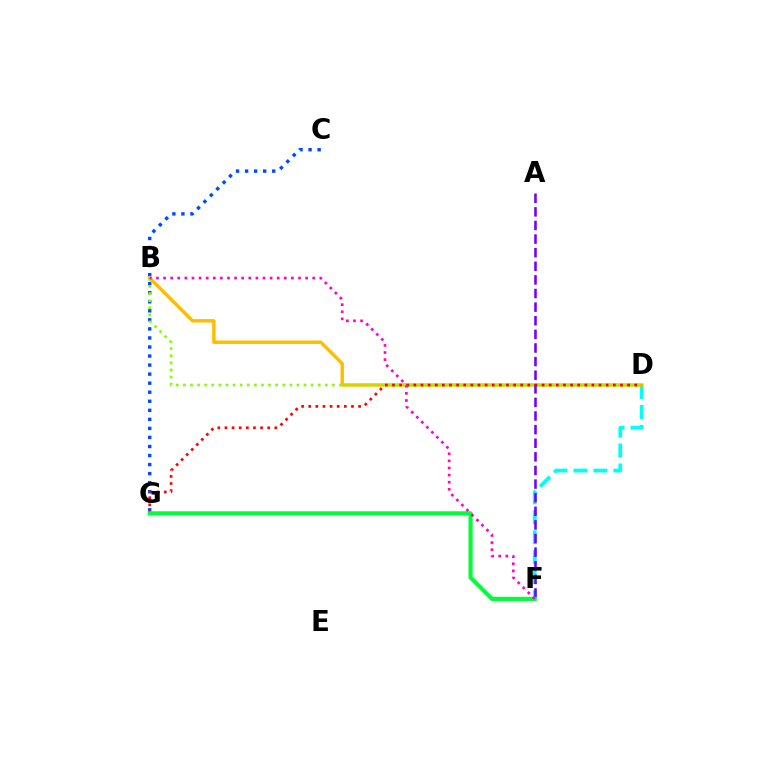{('C', 'G'): [{'color': '#004bff', 'line_style': 'dotted', 'thickness': 2.46}], ('D', 'F'): [{'color': '#00fff6', 'line_style': 'dashed', 'thickness': 2.71}], ('B', 'D'): [{'color': '#ffbd00', 'line_style': 'solid', 'thickness': 2.48}, {'color': '#84ff00', 'line_style': 'dotted', 'thickness': 1.93}], ('A', 'F'): [{'color': '#7200ff', 'line_style': 'dashed', 'thickness': 1.85}], ('D', 'G'): [{'color': '#ff0000', 'line_style': 'dotted', 'thickness': 1.94}], ('F', 'G'): [{'color': '#00ff39', 'line_style': 'solid', 'thickness': 2.97}], ('B', 'F'): [{'color': '#ff00cf', 'line_style': 'dotted', 'thickness': 1.93}]}